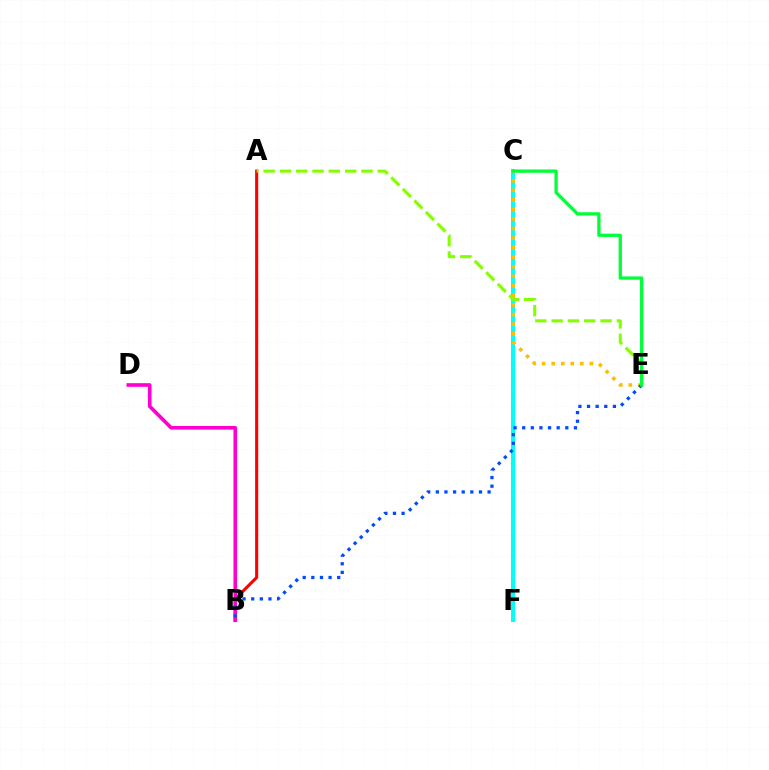{('C', 'F'): [{'color': '#7200ff', 'line_style': 'solid', 'thickness': 2.17}, {'color': '#00fff6', 'line_style': 'solid', 'thickness': 2.91}], ('C', 'E'): [{'color': '#ffbd00', 'line_style': 'dotted', 'thickness': 2.6}, {'color': '#00ff39', 'line_style': 'solid', 'thickness': 2.37}], ('A', 'B'): [{'color': '#ff0000', 'line_style': 'solid', 'thickness': 2.22}], ('B', 'D'): [{'color': '#ff00cf', 'line_style': 'solid', 'thickness': 2.62}], ('B', 'E'): [{'color': '#004bff', 'line_style': 'dotted', 'thickness': 2.34}], ('A', 'E'): [{'color': '#84ff00', 'line_style': 'dashed', 'thickness': 2.22}]}